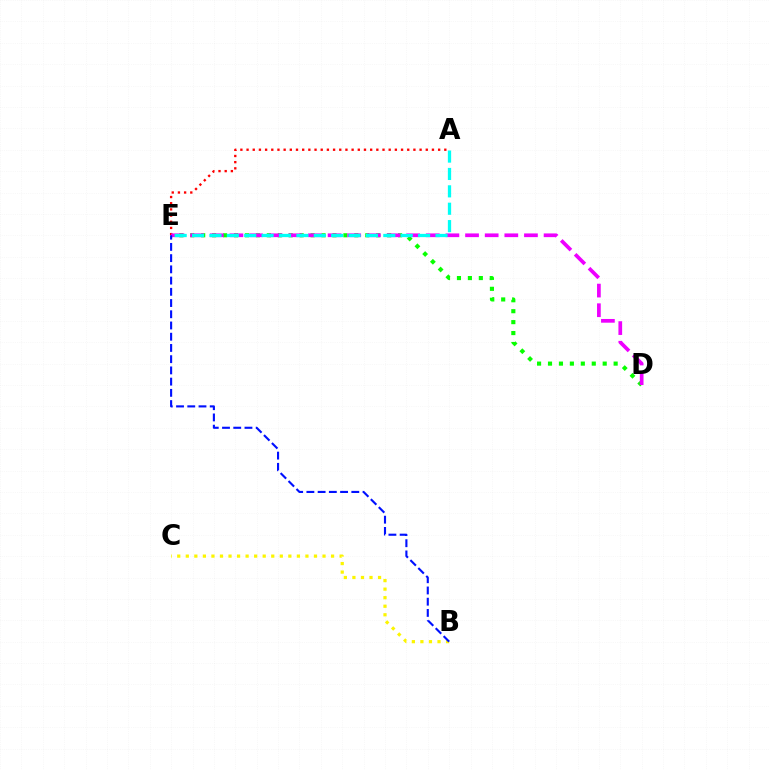{('B', 'C'): [{'color': '#fcf500', 'line_style': 'dotted', 'thickness': 2.32}], ('D', 'E'): [{'color': '#08ff00', 'line_style': 'dotted', 'thickness': 2.97}, {'color': '#ee00ff', 'line_style': 'dashed', 'thickness': 2.67}], ('A', 'E'): [{'color': '#ff0000', 'line_style': 'dotted', 'thickness': 1.68}, {'color': '#00fff6', 'line_style': 'dashed', 'thickness': 2.36}], ('B', 'E'): [{'color': '#0010ff', 'line_style': 'dashed', 'thickness': 1.53}]}